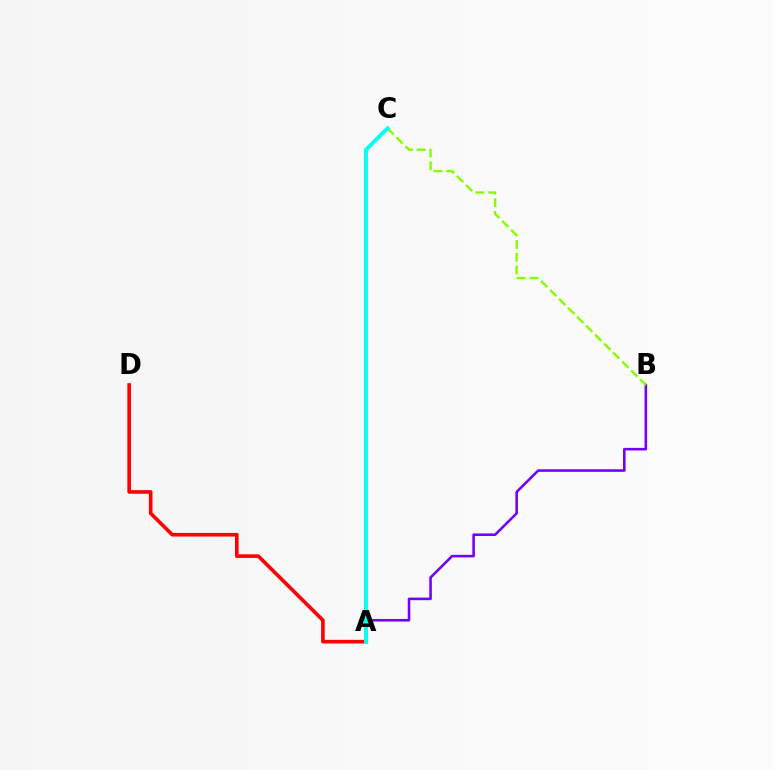{('A', 'B'): [{'color': '#7200ff', 'line_style': 'solid', 'thickness': 1.85}], ('A', 'D'): [{'color': '#ff0000', 'line_style': 'solid', 'thickness': 2.61}], ('B', 'C'): [{'color': '#84ff00', 'line_style': 'dashed', 'thickness': 1.73}], ('A', 'C'): [{'color': '#00fff6', 'line_style': 'solid', 'thickness': 2.8}]}